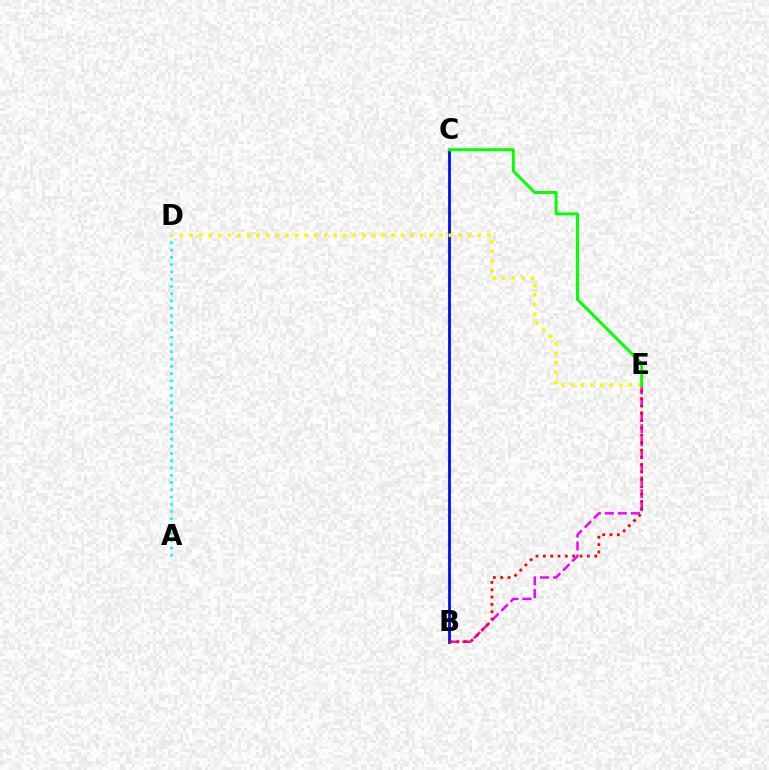{('B', 'E'): [{'color': '#ee00ff', 'line_style': 'dashed', 'thickness': 1.77}, {'color': '#ff0000', 'line_style': 'dotted', 'thickness': 2.0}], ('B', 'C'): [{'color': '#0010ff', 'line_style': 'solid', 'thickness': 2.03}], ('A', 'D'): [{'color': '#00fff6', 'line_style': 'dotted', 'thickness': 1.97}], ('D', 'E'): [{'color': '#fcf500', 'line_style': 'dotted', 'thickness': 2.61}], ('C', 'E'): [{'color': '#08ff00', 'line_style': 'solid', 'thickness': 2.15}]}